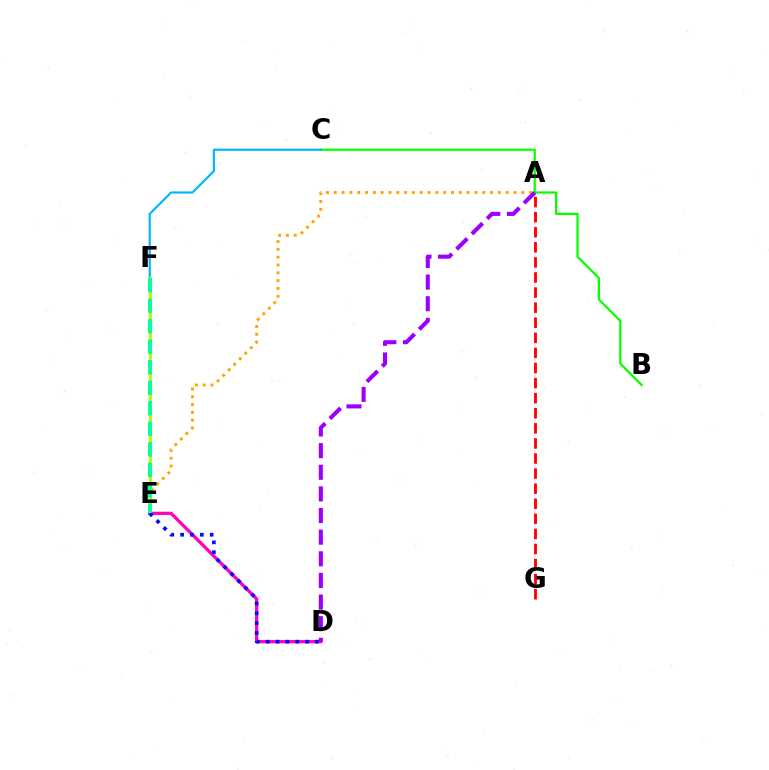{('B', 'C'): [{'color': '#08ff00', 'line_style': 'solid', 'thickness': 1.61}], ('A', 'E'): [{'color': '#ffa500', 'line_style': 'dotted', 'thickness': 2.12}], ('D', 'E'): [{'color': '#ff00bd', 'line_style': 'solid', 'thickness': 2.34}, {'color': '#0010ff', 'line_style': 'dotted', 'thickness': 2.68}], ('A', 'G'): [{'color': '#ff0000', 'line_style': 'dashed', 'thickness': 2.05}], ('C', 'F'): [{'color': '#00b5ff', 'line_style': 'solid', 'thickness': 1.55}], ('E', 'F'): [{'color': '#b3ff00', 'line_style': 'solid', 'thickness': 2.14}, {'color': '#00ff9d', 'line_style': 'dashed', 'thickness': 2.79}], ('A', 'D'): [{'color': '#9b00ff', 'line_style': 'dashed', 'thickness': 2.94}]}